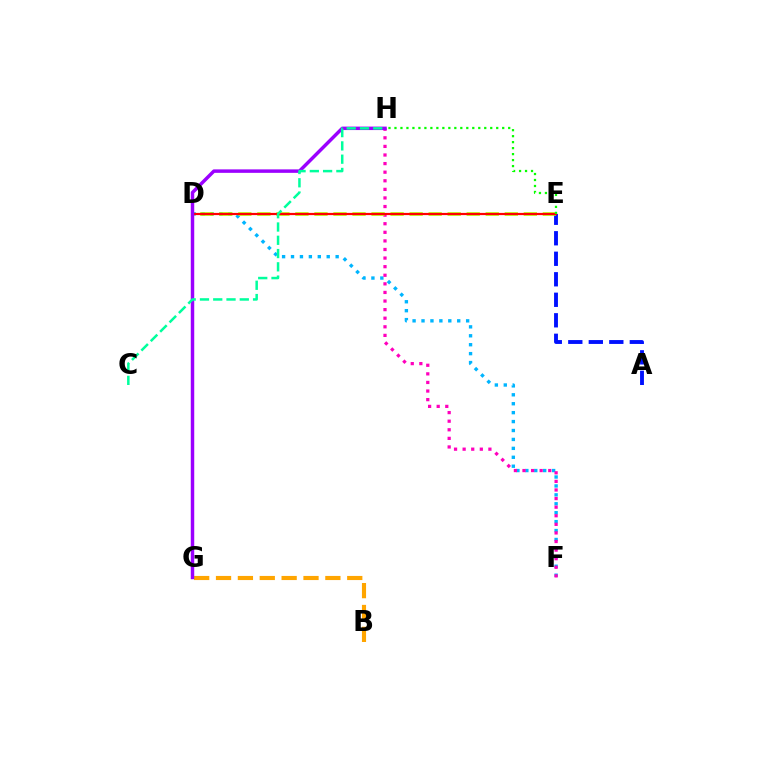{('D', 'F'): [{'color': '#00b5ff', 'line_style': 'dotted', 'thickness': 2.43}], ('F', 'H'): [{'color': '#ff00bd', 'line_style': 'dotted', 'thickness': 2.33}], ('A', 'E'): [{'color': '#0010ff', 'line_style': 'dashed', 'thickness': 2.79}], ('B', 'G'): [{'color': '#ffa500', 'line_style': 'dashed', 'thickness': 2.97}], ('D', 'E'): [{'color': '#b3ff00', 'line_style': 'dashed', 'thickness': 2.59}, {'color': '#ff0000', 'line_style': 'solid', 'thickness': 1.59}], ('G', 'H'): [{'color': '#9b00ff', 'line_style': 'solid', 'thickness': 2.49}], ('E', 'H'): [{'color': '#08ff00', 'line_style': 'dotted', 'thickness': 1.63}], ('C', 'H'): [{'color': '#00ff9d', 'line_style': 'dashed', 'thickness': 1.8}]}